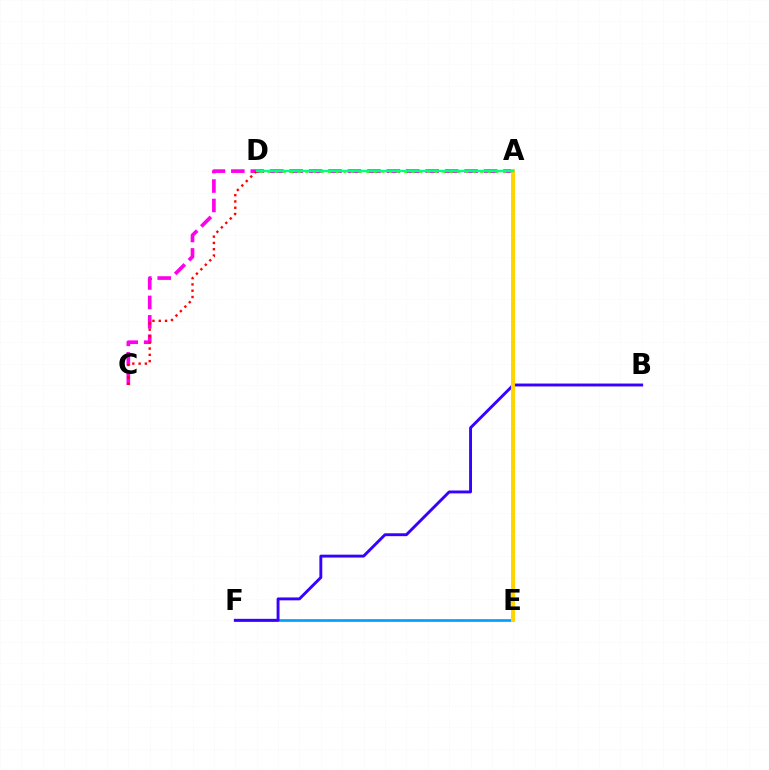{('A', 'C'): [{'color': '#ff00ed', 'line_style': 'dashed', 'thickness': 2.64}], ('E', 'F'): [{'color': '#009eff', 'line_style': 'solid', 'thickness': 1.9}], ('C', 'D'): [{'color': '#ff0000', 'line_style': 'dotted', 'thickness': 1.71}], ('B', 'F'): [{'color': '#3700ff', 'line_style': 'solid', 'thickness': 2.08}], ('A', 'D'): [{'color': '#4fff00', 'line_style': 'dotted', 'thickness': 2.07}, {'color': '#00ff86', 'line_style': 'solid', 'thickness': 1.76}], ('A', 'E'): [{'color': '#ffd500', 'line_style': 'solid', 'thickness': 2.85}]}